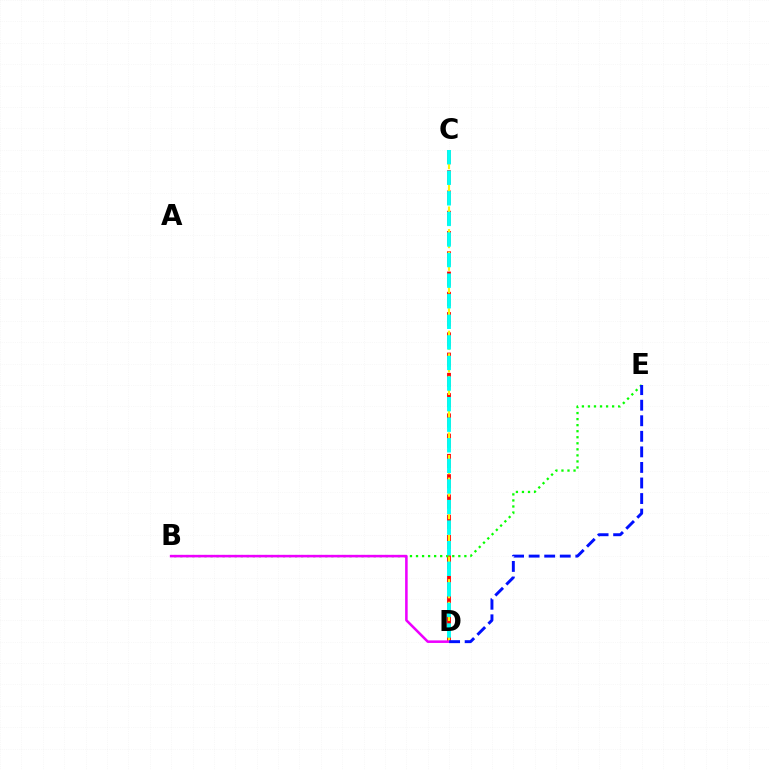{('C', 'D'): [{'color': '#ff0000', 'line_style': 'dashed', 'thickness': 2.75}, {'color': '#fcf500', 'line_style': 'dashed', 'thickness': 1.53}, {'color': '#00fff6', 'line_style': 'dashed', 'thickness': 2.8}], ('B', 'E'): [{'color': '#08ff00', 'line_style': 'dotted', 'thickness': 1.64}], ('B', 'D'): [{'color': '#ee00ff', 'line_style': 'solid', 'thickness': 1.84}], ('D', 'E'): [{'color': '#0010ff', 'line_style': 'dashed', 'thickness': 2.11}]}